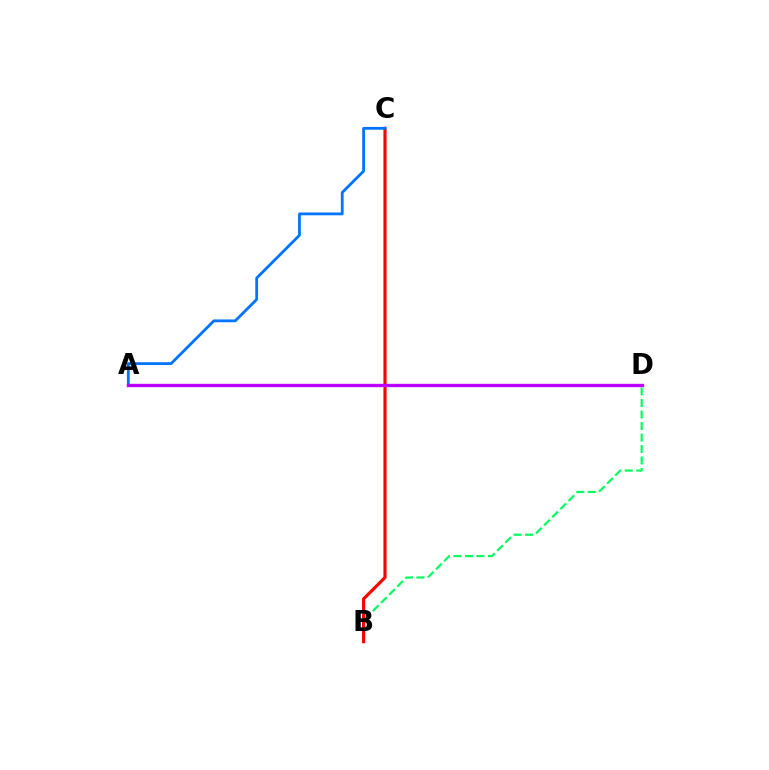{('B', 'D'): [{'color': '#00ff5c', 'line_style': 'dashed', 'thickness': 1.56}], ('A', 'D'): [{'color': '#d1ff00', 'line_style': 'solid', 'thickness': 2.09}, {'color': '#b900ff', 'line_style': 'solid', 'thickness': 2.41}], ('B', 'C'): [{'color': '#ff0000', 'line_style': 'solid', 'thickness': 2.27}], ('A', 'C'): [{'color': '#0074ff', 'line_style': 'solid', 'thickness': 2.01}]}